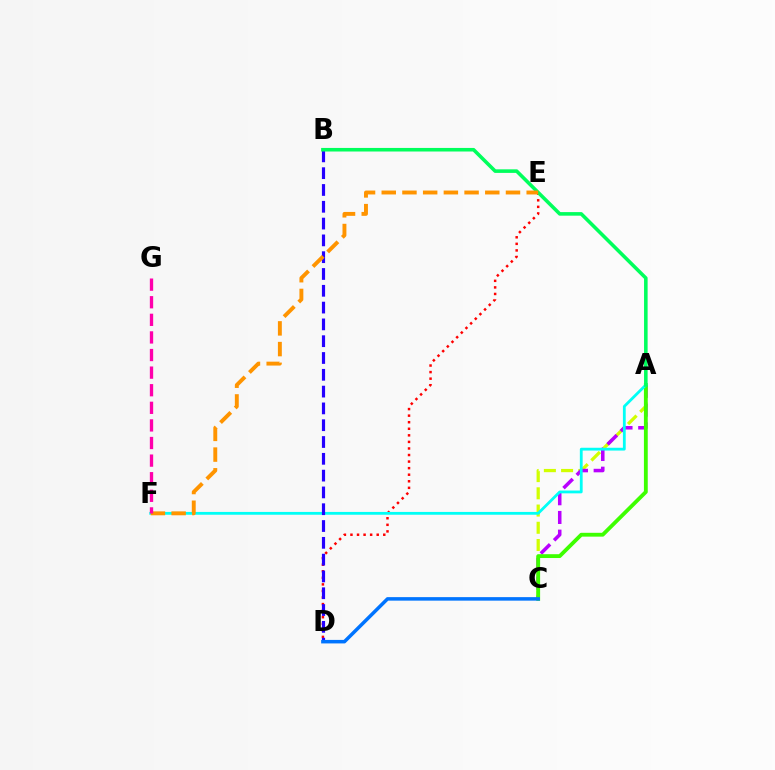{('A', 'C'): [{'color': '#d1ff00', 'line_style': 'dashed', 'thickness': 2.34}, {'color': '#b900ff', 'line_style': 'dashed', 'thickness': 2.54}, {'color': '#3dff00', 'line_style': 'solid', 'thickness': 2.76}], ('D', 'E'): [{'color': '#ff0000', 'line_style': 'dotted', 'thickness': 1.78}], ('A', 'F'): [{'color': '#00fff6', 'line_style': 'solid', 'thickness': 2.02}], ('B', 'D'): [{'color': '#2500ff', 'line_style': 'dashed', 'thickness': 2.28}], ('A', 'B'): [{'color': '#00ff5c', 'line_style': 'solid', 'thickness': 2.57}], ('E', 'F'): [{'color': '#ff9400', 'line_style': 'dashed', 'thickness': 2.81}], ('F', 'G'): [{'color': '#ff00ac', 'line_style': 'dashed', 'thickness': 2.39}], ('C', 'D'): [{'color': '#0074ff', 'line_style': 'solid', 'thickness': 2.53}]}